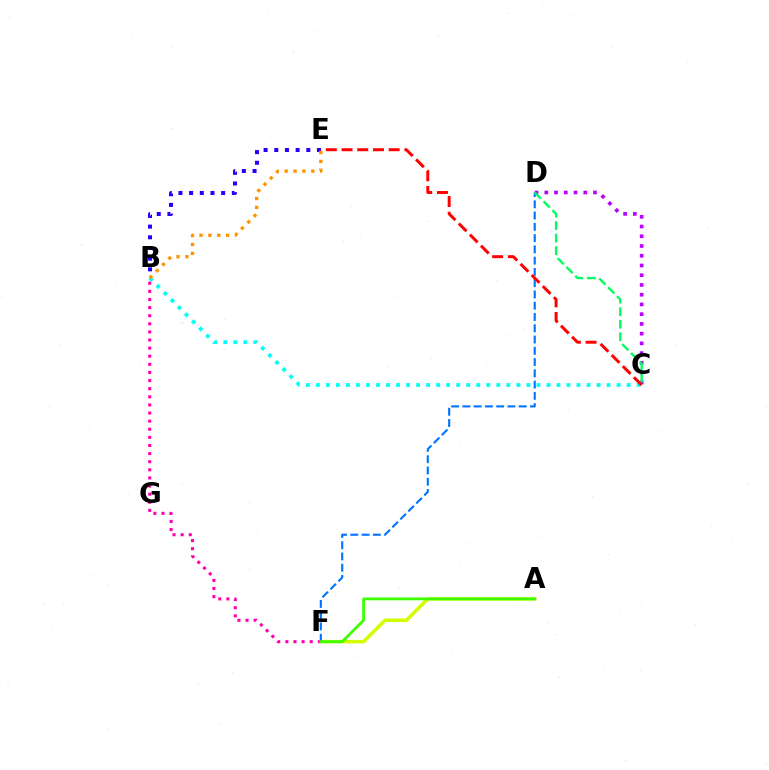{('C', 'D'): [{'color': '#b900ff', 'line_style': 'dotted', 'thickness': 2.65}, {'color': '#00ff5c', 'line_style': 'dashed', 'thickness': 1.7}], ('B', 'C'): [{'color': '#00fff6', 'line_style': 'dotted', 'thickness': 2.72}], ('B', 'E'): [{'color': '#2500ff', 'line_style': 'dotted', 'thickness': 2.9}, {'color': '#ff9400', 'line_style': 'dotted', 'thickness': 2.41}], ('A', 'F'): [{'color': '#d1ff00', 'line_style': 'solid', 'thickness': 2.54}, {'color': '#3dff00', 'line_style': 'solid', 'thickness': 2.0}], ('B', 'F'): [{'color': '#ff00ac', 'line_style': 'dotted', 'thickness': 2.2}], ('D', 'F'): [{'color': '#0074ff', 'line_style': 'dashed', 'thickness': 1.53}], ('C', 'E'): [{'color': '#ff0000', 'line_style': 'dashed', 'thickness': 2.13}]}